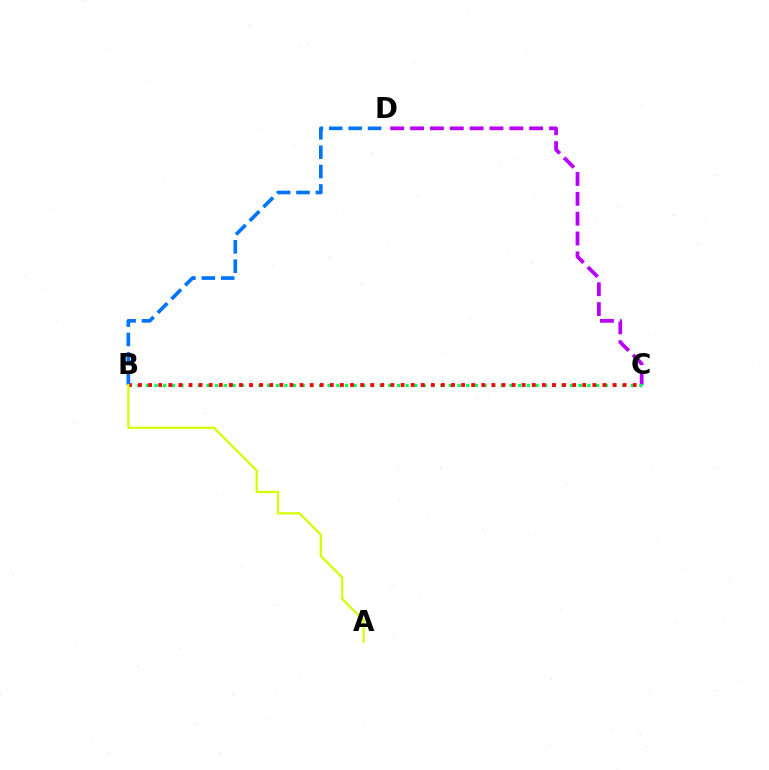{('C', 'D'): [{'color': '#b900ff', 'line_style': 'dashed', 'thickness': 2.7}], ('B', 'C'): [{'color': '#00ff5c', 'line_style': 'dotted', 'thickness': 2.35}, {'color': '#ff0000', 'line_style': 'dotted', 'thickness': 2.74}], ('B', 'D'): [{'color': '#0074ff', 'line_style': 'dashed', 'thickness': 2.63}], ('A', 'B'): [{'color': '#d1ff00', 'line_style': 'solid', 'thickness': 1.58}]}